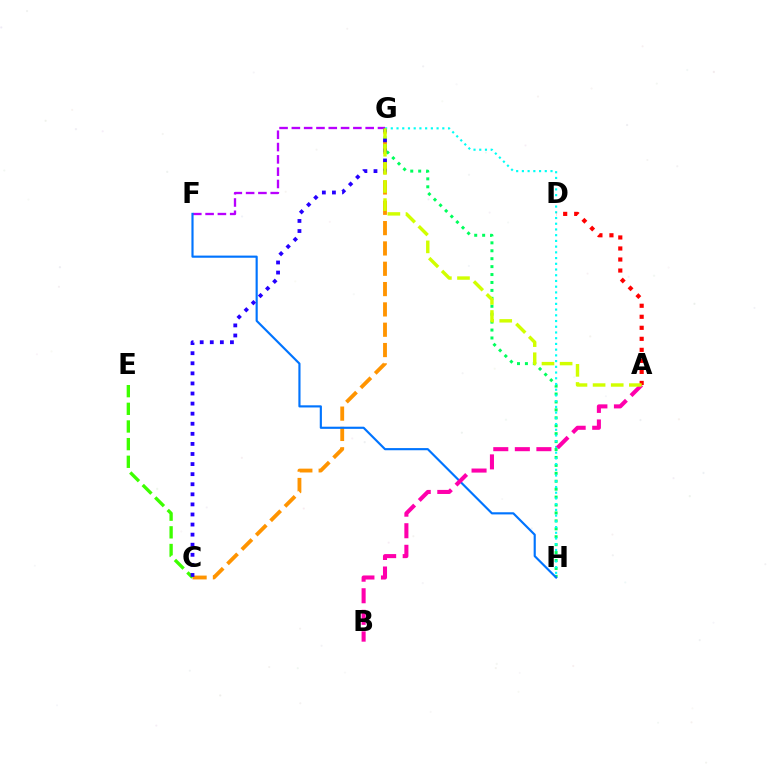{('C', 'G'): [{'color': '#ff9400', 'line_style': 'dashed', 'thickness': 2.76}, {'color': '#2500ff', 'line_style': 'dotted', 'thickness': 2.74}], ('G', 'H'): [{'color': '#00ff5c', 'line_style': 'dotted', 'thickness': 2.15}, {'color': '#00fff6', 'line_style': 'dotted', 'thickness': 1.56}], ('C', 'E'): [{'color': '#3dff00', 'line_style': 'dashed', 'thickness': 2.4}], ('F', 'G'): [{'color': '#b900ff', 'line_style': 'dashed', 'thickness': 1.67}], ('F', 'H'): [{'color': '#0074ff', 'line_style': 'solid', 'thickness': 1.55}], ('A', 'B'): [{'color': '#ff00ac', 'line_style': 'dashed', 'thickness': 2.93}], ('A', 'D'): [{'color': '#ff0000', 'line_style': 'dotted', 'thickness': 2.99}], ('A', 'G'): [{'color': '#d1ff00', 'line_style': 'dashed', 'thickness': 2.46}]}